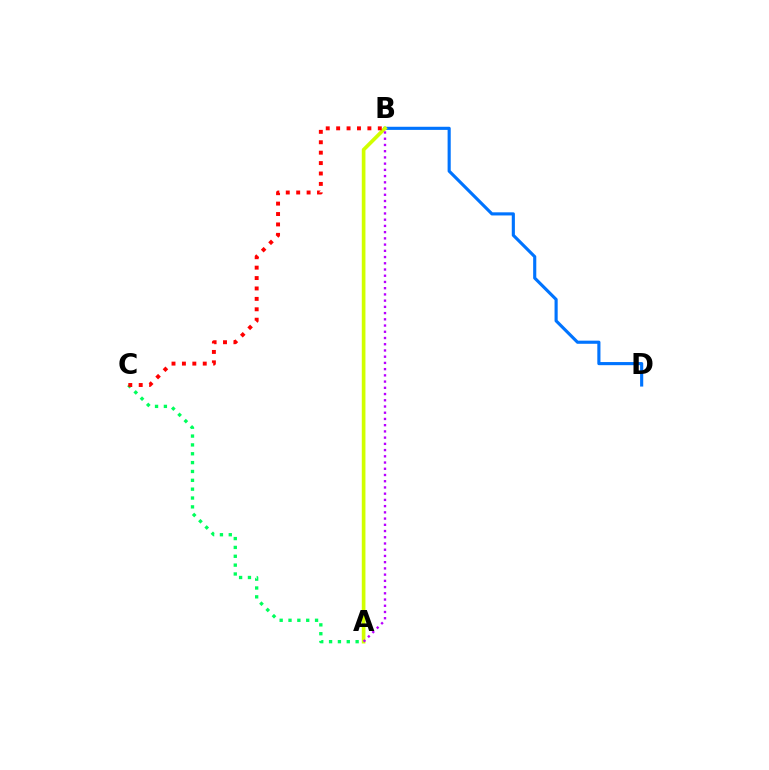{('B', 'D'): [{'color': '#0074ff', 'line_style': 'solid', 'thickness': 2.25}], ('A', 'C'): [{'color': '#00ff5c', 'line_style': 'dotted', 'thickness': 2.4}], ('A', 'B'): [{'color': '#d1ff00', 'line_style': 'solid', 'thickness': 2.64}, {'color': '#b900ff', 'line_style': 'dotted', 'thickness': 1.69}], ('B', 'C'): [{'color': '#ff0000', 'line_style': 'dotted', 'thickness': 2.83}]}